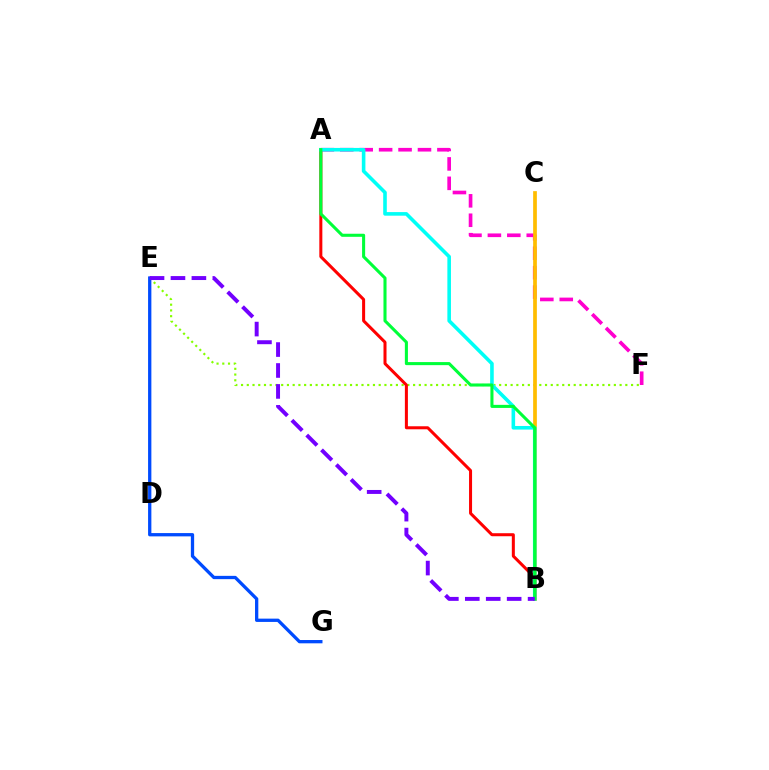{('E', 'F'): [{'color': '#84ff00', 'line_style': 'dotted', 'thickness': 1.56}], ('E', 'G'): [{'color': '#004bff', 'line_style': 'solid', 'thickness': 2.37}], ('A', 'F'): [{'color': '#ff00cf', 'line_style': 'dashed', 'thickness': 2.64}], ('B', 'C'): [{'color': '#ffbd00', 'line_style': 'solid', 'thickness': 2.67}], ('A', 'B'): [{'color': '#ff0000', 'line_style': 'solid', 'thickness': 2.18}, {'color': '#00fff6', 'line_style': 'solid', 'thickness': 2.59}, {'color': '#00ff39', 'line_style': 'solid', 'thickness': 2.21}], ('B', 'E'): [{'color': '#7200ff', 'line_style': 'dashed', 'thickness': 2.84}]}